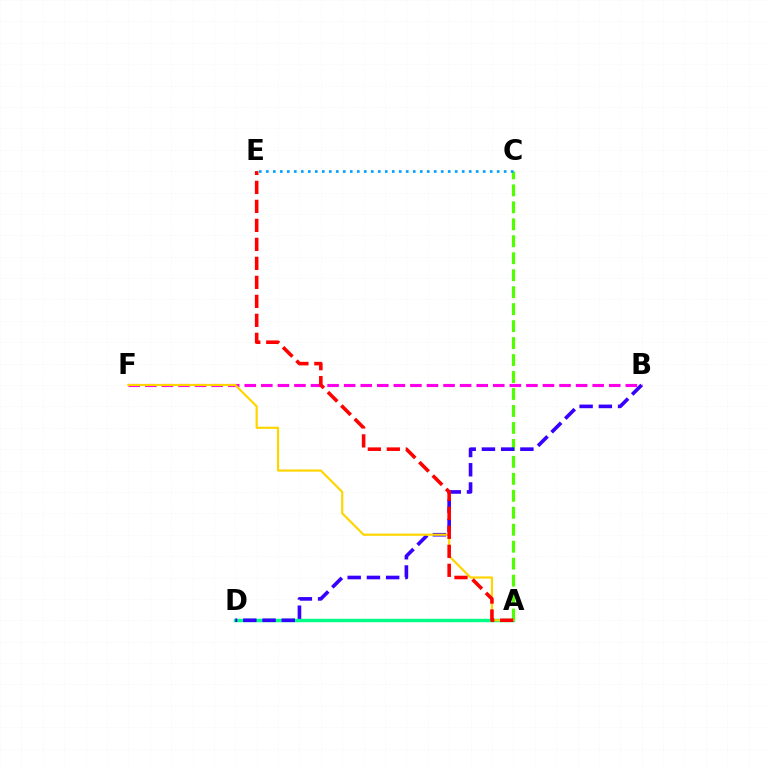{('A', 'D'): [{'color': '#00ff86', 'line_style': 'solid', 'thickness': 2.46}], ('A', 'C'): [{'color': '#4fff00', 'line_style': 'dashed', 'thickness': 2.31}], ('C', 'E'): [{'color': '#009eff', 'line_style': 'dotted', 'thickness': 1.9}], ('B', 'D'): [{'color': '#3700ff', 'line_style': 'dashed', 'thickness': 2.61}], ('B', 'F'): [{'color': '#ff00ed', 'line_style': 'dashed', 'thickness': 2.25}], ('A', 'F'): [{'color': '#ffd500', 'line_style': 'solid', 'thickness': 1.56}], ('A', 'E'): [{'color': '#ff0000', 'line_style': 'dashed', 'thickness': 2.58}]}